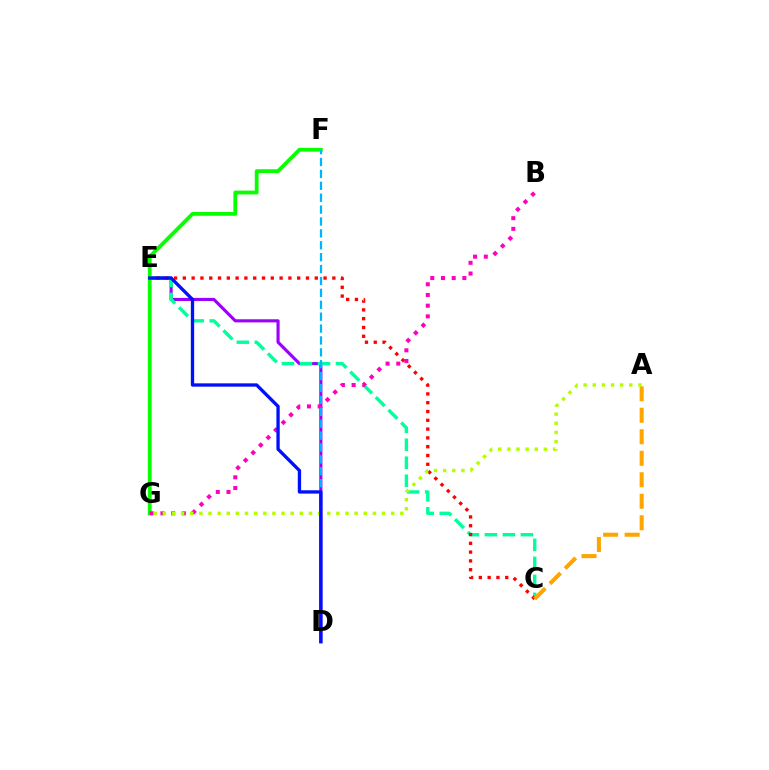{('D', 'E'): [{'color': '#9b00ff', 'line_style': 'solid', 'thickness': 2.25}, {'color': '#0010ff', 'line_style': 'solid', 'thickness': 2.39}], ('C', 'E'): [{'color': '#00ff9d', 'line_style': 'dashed', 'thickness': 2.44}, {'color': '#ff0000', 'line_style': 'dotted', 'thickness': 2.39}], ('F', 'G'): [{'color': '#08ff00', 'line_style': 'solid', 'thickness': 2.73}], ('B', 'G'): [{'color': '#ff00bd', 'line_style': 'dotted', 'thickness': 2.91}], ('A', 'C'): [{'color': '#ffa500', 'line_style': 'dashed', 'thickness': 2.92}], ('A', 'G'): [{'color': '#b3ff00', 'line_style': 'dotted', 'thickness': 2.48}], ('D', 'F'): [{'color': '#00b5ff', 'line_style': 'dashed', 'thickness': 1.62}]}